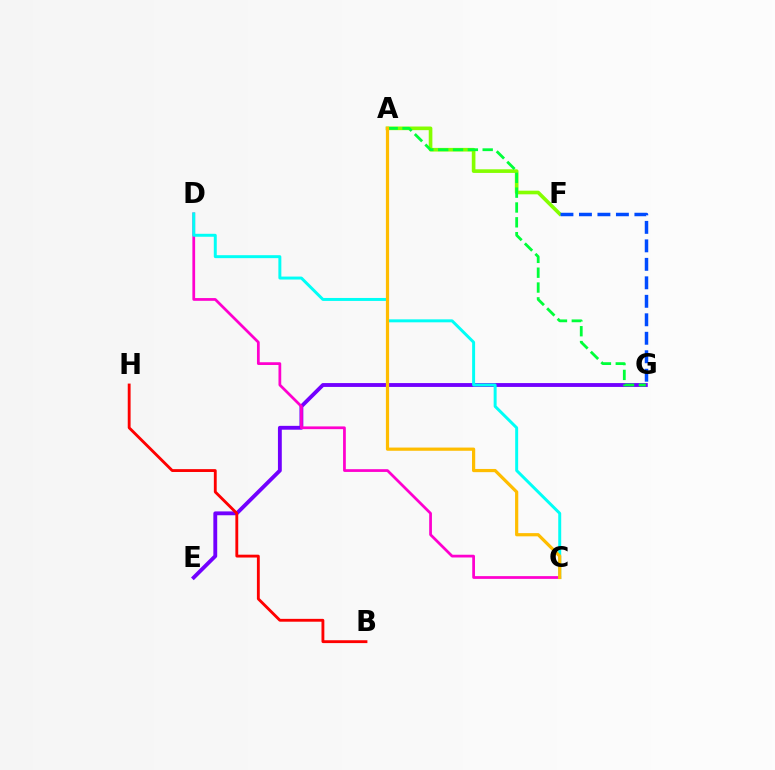{('A', 'F'): [{'color': '#84ff00', 'line_style': 'solid', 'thickness': 2.62}], ('E', 'G'): [{'color': '#7200ff', 'line_style': 'solid', 'thickness': 2.77}], ('A', 'G'): [{'color': '#00ff39', 'line_style': 'dashed', 'thickness': 2.02}], ('C', 'D'): [{'color': '#ff00cf', 'line_style': 'solid', 'thickness': 1.98}, {'color': '#00fff6', 'line_style': 'solid', 'thickness': 2.13}], ('F', 'G'): [{'color': '#004bff', 'line_style': 'dashed', 'thickness': 2.51}], ('B', 'H'): [{'color': '#ff0000', 'line_style': 'solid', 'thickness': 2.05}], ('A', 'C'): [{'color': '#ffbd00', 'line_style': 'solid', 'thickness': 2.31}]}